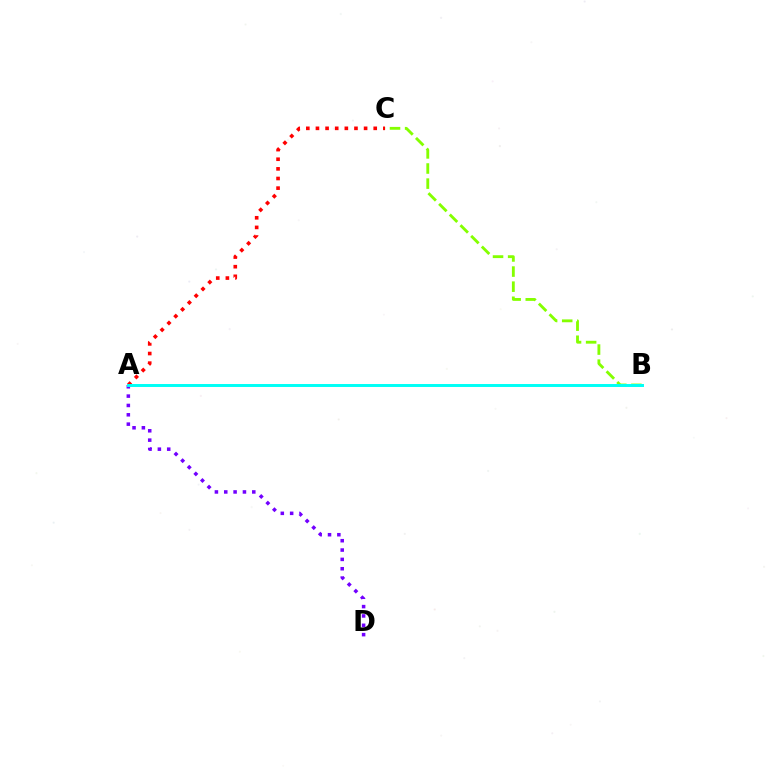{('A', 'D'): [{'color': '#7200ff', 'line_style': 'dotted', 'thickness': 2.54}], ('A', 'C'): [{'color': '#ff0000', 'line_style': 'dotted', 'thickness': 2.62}], ('B', 'C'): [{'color': '#84ff00', 'line_style': 'dashed', 'thickness': 2.05}], ('A', 'B'): [{'color': '#00fff6', 'line_style': 'solid', 'thickness': 2.13}]}